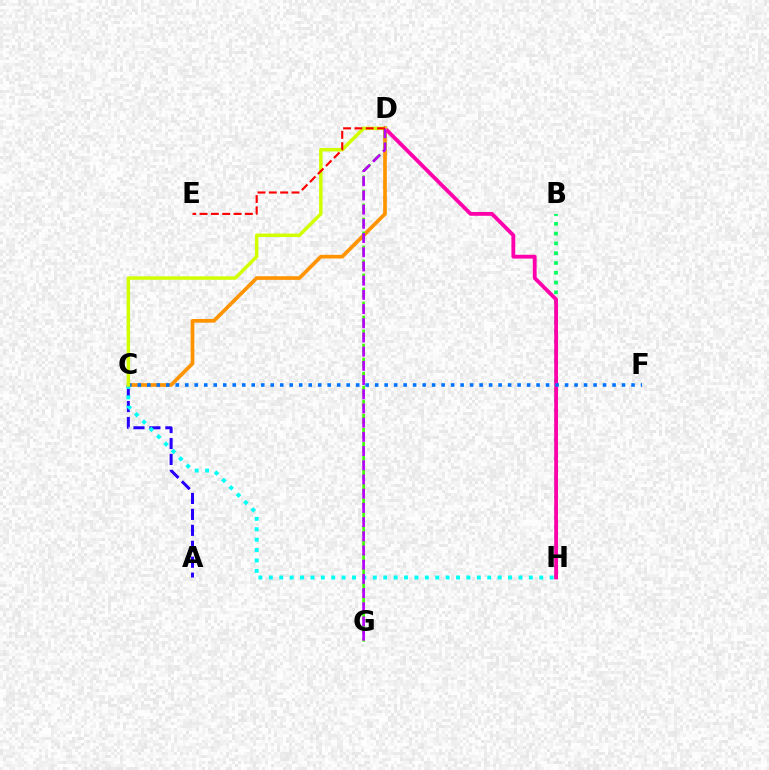{('A', 'C'): [{'color': '#2500ff', 'line_style': 'dashed', 'thickness': 2.17}], ('B', 'H'): [{'color': '#00ff5c', 'line_style': 'dotted', 'thickness': 2.66}], ('C', 'D'): [{'color': '#ff9400', 'line_style': 'solid', 'thickness': 2.65}, {'color': '#d1ff00', 'line_style': 'solid', 'thickness': 2.5}], ('C', 'H'): [{'color': '#00fff6', 'line_style': 'dotted', 'thickness': 2.83}], ('D', 'G'): [{'color': '#3dff00', 'line_style': 'dashed', 'thickness': 1.9}, {'color': '#b900ff', 'line_style': 'dashed', 'thickness': 1.93}], ('D', 'H'): [{'color': '#ff00ac', 'line_style': 'solid', 'thickness': 2.75}], ('C', 'F'): [{'color': '#0074ff', 'line_style': 'dotted', 'thickness': 2.58}], ('D', 'E'): [{'color': '#ff0000', 'line_style': 'dashed', 'thickness': 1.54}]}